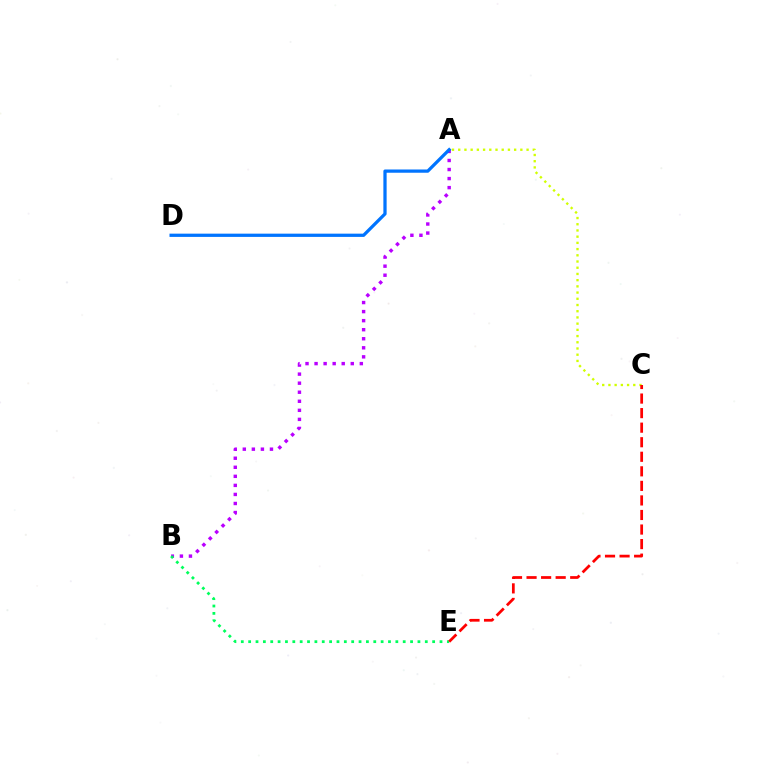{('A', 'B'): [{'color': '#b900ff', 'line_style': 'dotted', 'thickness': 2.46}], ('B', 'E'): [{'color': '#00ff5c', 'line_style': 'dotted', 'thickness': 2.0}], ('A', 'D'): [{'color': '#0074ff', 'line_style': 'solid', 'thickness': 2.34}], ('A', 'C'): [{'color': '#d1ff00', 'line_style': 'dotted', 'thickness': 1.69}], ('C', 'E'): [{'color': '#ff0000', 'line_style': 'dashed', 'thickness': 1.98}]}